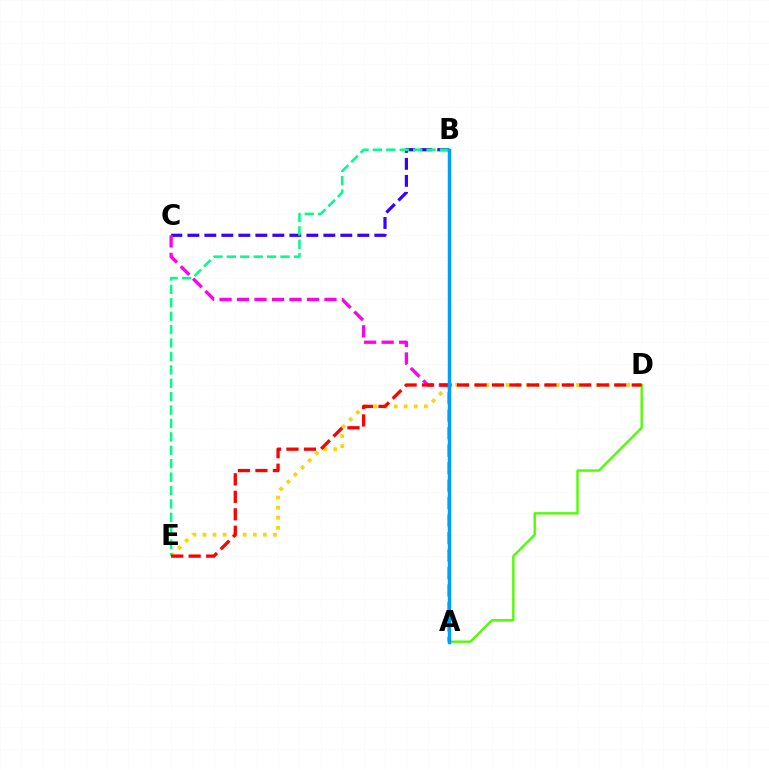{('D', 'E'): [{'color': '#ffd500', 'line_style': 'dotted', 'thickness': 2.74}, {'color': '#ff0000', 'line_style': 'dashed', 'thickness': 2.37}], ('B', 'C'): [{'color': '#3700ff', 'line_style': 'dashed', 'thickness': 2.31}], ('A', 'D'): [{'color': '#4fff00', 'line_style': 'solid', 'thickness': 1.73}], ('B', 'E'): [{'color': '#00ff86', 'line_style': 'dashed', 'thickness': 1.82}], ('A', 'C'): [{'color': '#ff00ed', 'line_style': 'dashed', 'thickness': 2.38}], ('A', 'B'): [{'color': '#009eff', 'line_style': 'solid', 'thickness': 2.5}]}